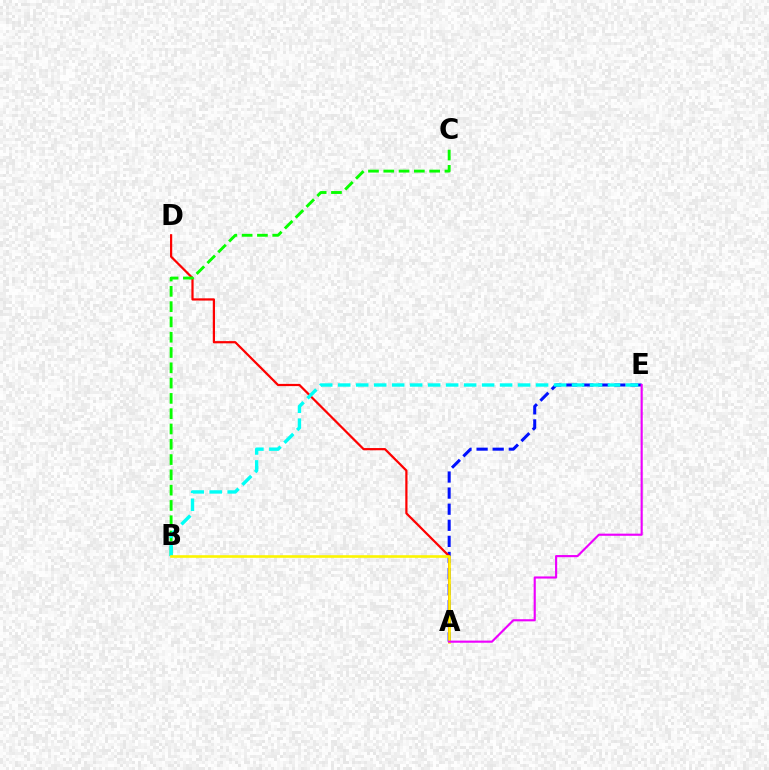{('A', 'E'): [{'color': '#0010ff', 'line_style': 'dashed', 'thickness': 2.19}, {'color': '#ee00ff', 'line_style': 'solid', 'thickness': 1.54}], ('A', 'D'): [{'color': '#ff0000', 'line_style': 'solid', 'thickness': 1.6}], ('B', 'C'): [{'color': '#08ff00', 'line_style': 'dashed', 'thickness': 2.08}], ('B', 'E'): [{'color': '#00fff6', 'line_style': 'dashed', 'thickness': 2.44}], ('A', 'B'): [{'color': '#fcf500', 'line_style': 'solid', 'thickness': 1.89}]}